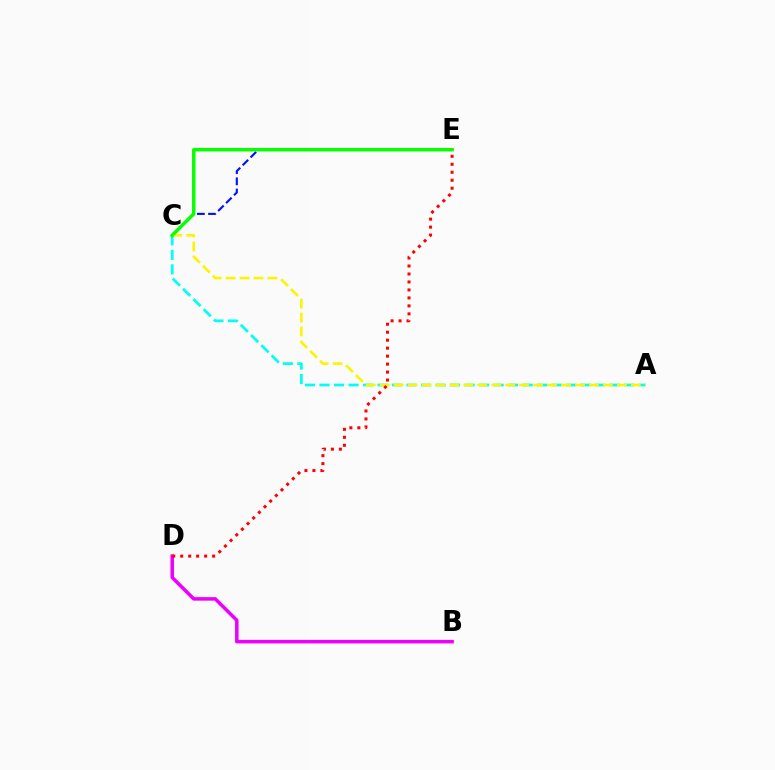{('A', 'C'): [{'color': '#00fff6', 'line_style': 'dashed', 'thickness': 1.97}, {'color': '#fcf500', 'line_style': 'dashed', 'thickness': 1.9}], ('C', 'E'): [{'color': '#0010ff', 'line_style': 'dashed', 'thickness': 1.52}, {'color': '#08ff00', 'line_style': 'solid', 'thickness': 2.49}], ('B', 'D'): [{'color': '#ee00ff', 'line_style': 'solid', 'thickness': 2.54}], ('D', 'E'): [{'color': '#ff0000', 'line_style': 'dotted', 'thickness': 2.17}]}